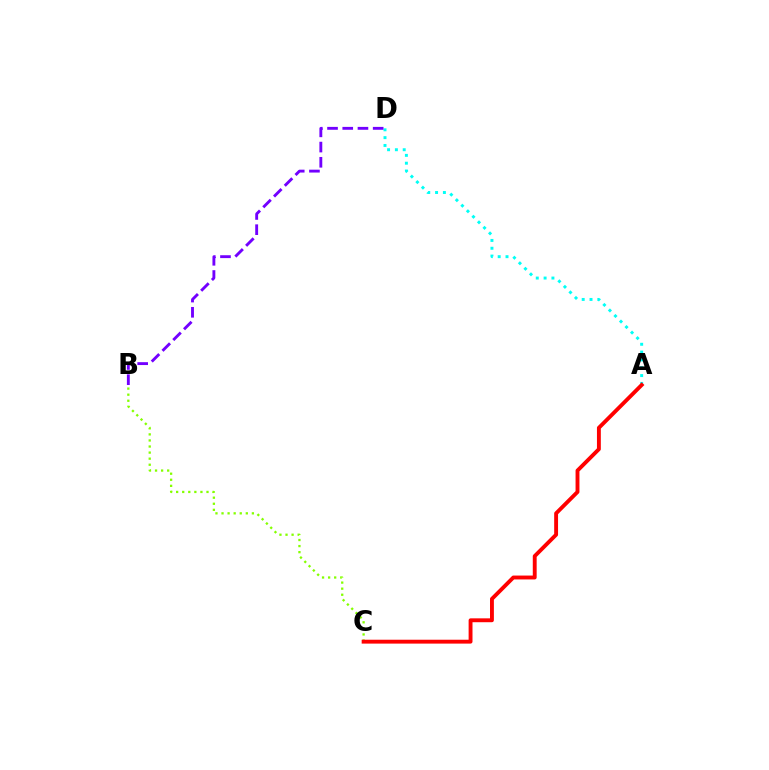{('B', 'C'): [{'color': '#84ff00', 'line_style': 'dotted', 'thickness': 1.65}], ('A', 'D'): [{'color': '#00fff6', 'line_style': 'dotted', 'thickness': 2.13}], ('A', 'C'): [{'color': '#ff0000', 'line_style': 'solid', 'thickness': 2.79}], ('B', 'D'): [{'color': '#7200ff', 'line_style': 'dashed', 'thickness': 2.07}]}